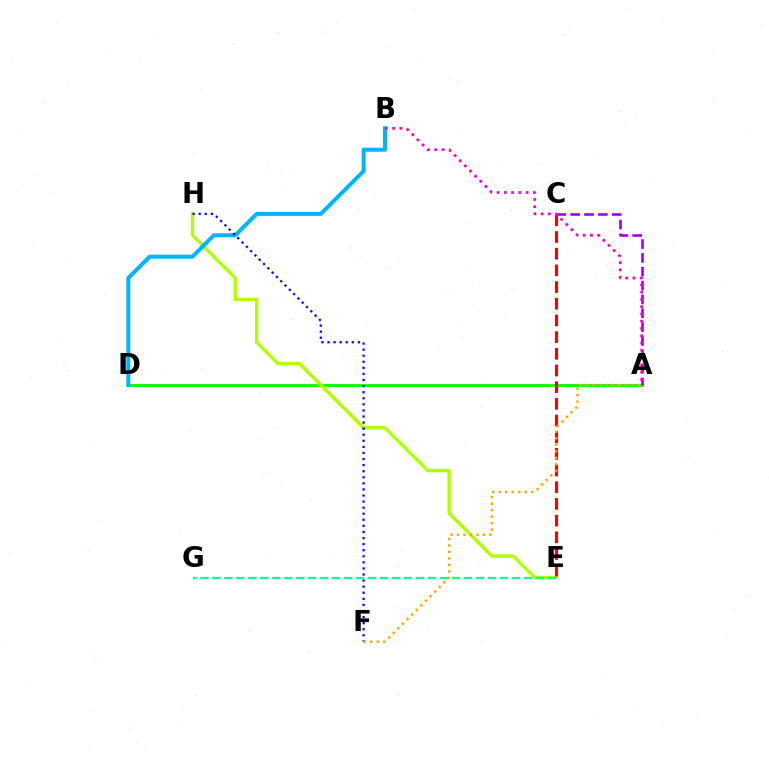{('A', 'D'): [{'color': '#08ff00', 'line_style': 'solid', 'thickness': 2.07}], ('E', 'H'): [{'color': '#b3ff00', 'line_style': 'solid', 'thickness': 2.42}], ('A', 'C'): [{'color': '#9b00ff', 'line_style': 'dashed', 'thickness': 1.88}], ('B', 'D'): [{'color': '#00b5ff', 'line_style': 'solid', 'thickness': 2.9}], ('F', 'H'): [{'color': '#0010ff', 'line_style': 'dotted', 'thickness': 1.65}], ('E', 'G'): [{'color': '#00ff9d', 'line_style': 'dashed', 'thickness': 1.63}], ('C', 'E'): [{'color': '#ff0000', 'line_style': 'dashed', 'thickness': 2.27}], ('A', 'F'): [{'color': '#ffa500', 'line_style': 'dotted', 'thickness': 1.77}], ('A', 'B'): [{'color': '#ff00bd', 'line_style': 'dotted', 'thickness': 1.98}]}